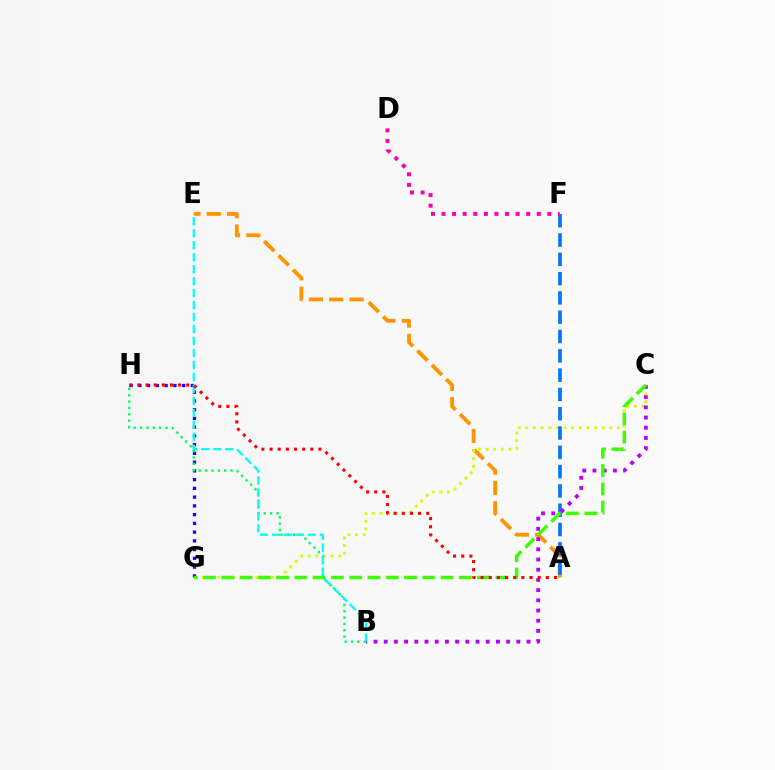{('G', 'H'): [{'color': '#2500ff', 'line_style': 'dotted', 'thickness': 2.38}], ('A', 'E'): [{'color': '#ff9400', 'line_style': 'dashed', 'thickness': 2.76}], ('C', 'G'): [{'color': '#d1ff00', 'line_style': 'dotted', 'thickness': 2.08}, {'color': '#3dff00', 'line_style': 'dashed', 'thickness': 2.48}], ('B', 'H'): [{'color': '#00ff5c', 'line_style': 'dotted', 'thickness': 1.72}], ('A', 'F'): [{'color': '#0074ff', 'line_style': 'dashed', 'thickness': 2.62}], ('B', 'C'): [{'color': '#b900ff', 'line_style': 'dotted', 'thickness': 2.77}], ('B', 'E'): [{'color': '#00fff6', 'line_style': 'dashed', 'thickness': 1.63}], ('A', 'H'): [{'color': '#ff0000', 'line_style': 'dotted', 'thickness': 2.22}], ('D', 'F'): [{'color': '#ff00ac', 'line_style': 'dotted', 'thickness': 2.88}]}